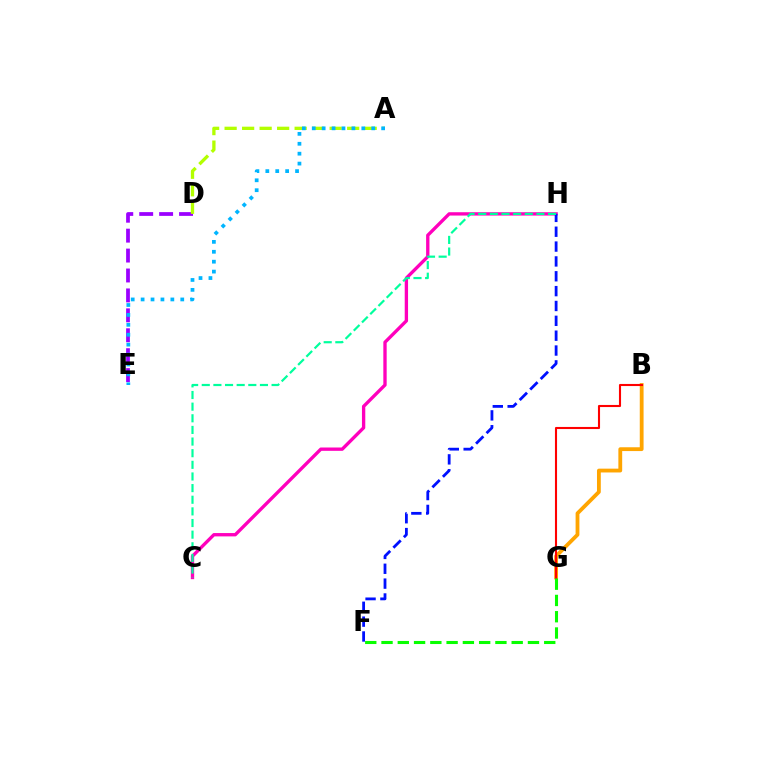{('D', 'E'): [{'color': '#9b00ff', 'line_style': 'dashed', 'thickness': 2.71}], ('C', 'H'): [{'color': '#ff00bd', 'line_style': 'solid', 'thickness': 2.4}, {'color': '#00ff9d', 'line_style': 'dashed', 'thickness': 1.58}], ('B', 'G'): [{'color': '#ffa500', 'line_style': 'solid', 'thickness': 2.74}, {'color': '#ff0000', 'line_style': 'solid', 'thickness': 1.51}], ('F', 'H'): [{'color': '#0010ff', 'line_style': 'dashed', 'thickness': 2.02}], ('A', 'D'): [{'color': '#b3ff00', 'line_style': 'dashed', 'thickness': 2.38}], ('F', 'G'): [{'color': '#08ff00', 'line_style': 'dashed', 'thickness': 2.21}], ('A', 'E'): [{'color': '#00b5ff', 'line_style': 'dotted', 'thickness': 2.69}]}